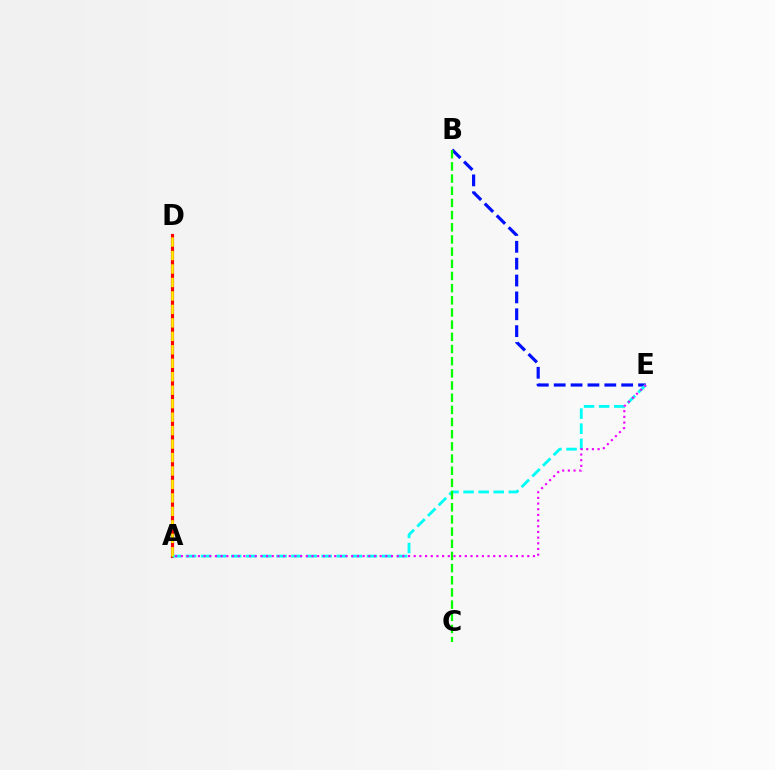{('A', 'D'): [{'color': '#ff0000', 'line_style': 'solid', 'thickness': 2.26}, {'color': '#fcf500', 'line_style': 'dashed', 'thickness': 1.83}], ('B', 'E'): [{'color': '#0010ff', 'line_style': 'dashed', 'thickness': 2.29}], ('A', 'E'): [{'color': '#00fff6', 'line_style': 'dashed', 'thickness': 2.05}, {'color': '#ee00ff', 'line_style': 'dotted', 'thickness': 1.54}], ('B', 'C'): [{'color': '#08ff00', 'line_style': 'dashed', 'thickness': 1.65}]}